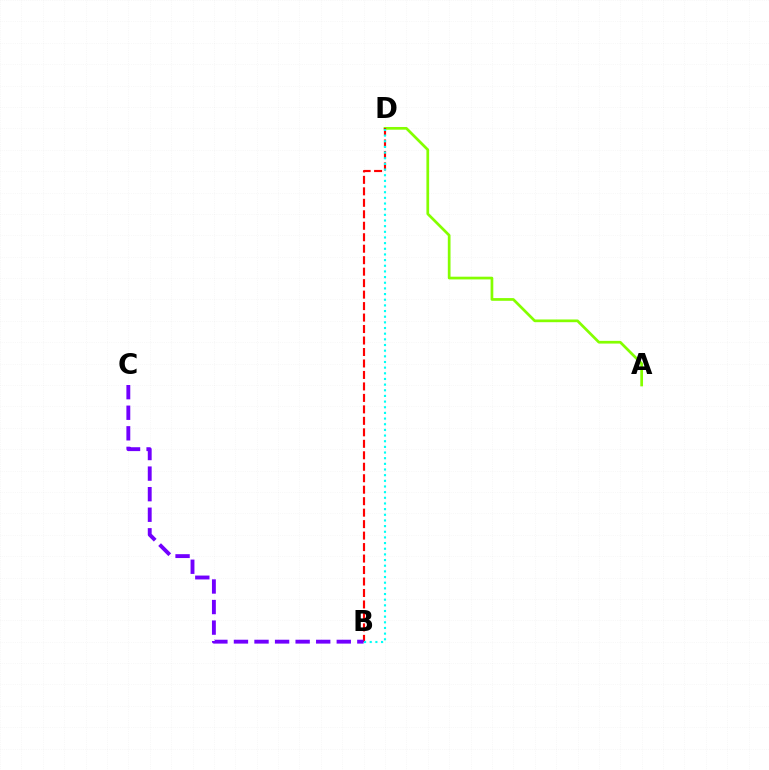{('A', 'D'): [{'color': '#84ff00', 'line_style': 'solid', 'thickness': 1.95}], ('B', 'D'): [{'color': '#ff0000', 'line_style': 'dashed', 'thickness': 1.56}, {'color': '#00fff6', 'line_style': 'dotted', 'thickness': 1.54}], ('B', 'C'): [{'color': '#7200ff', 'line_style': 'dashed', 'thickness': 2.79}]}